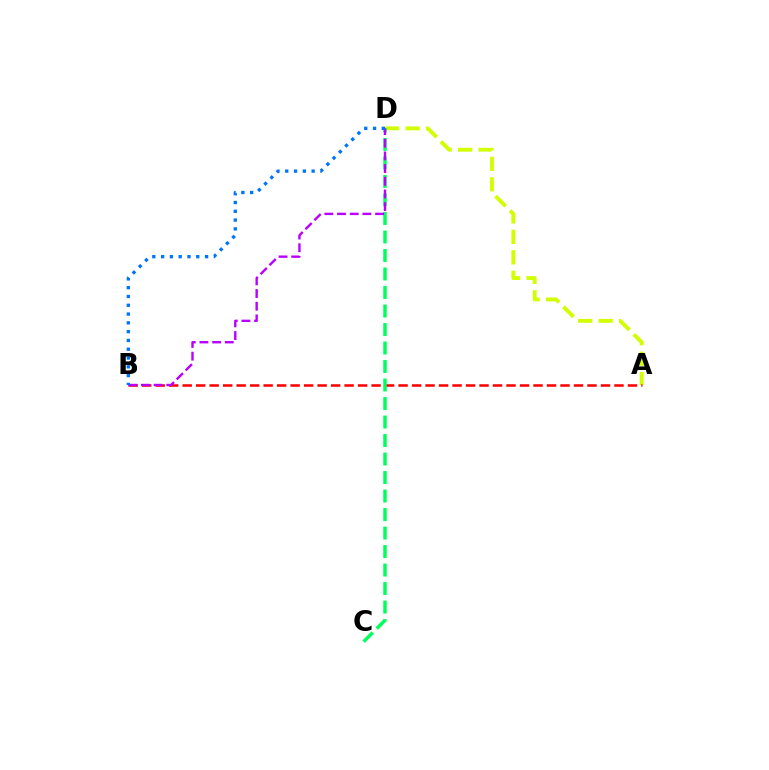{('A', 'D'): [{'color': '#d1ff00', 'line_style': 'dashed', 'thickness': 2.78}], ('A', 'B'): [{'color': '#ff0000', 'line_style': 'dashed', 'thickness': 1.83}], ('C', 'D'): [{'color': '#00ff5c', 'line_style': 'dashed', 'thickness': 2.51}], ('B', 'D'): [{'color': '#b900ff', 'line_style': 'dashed', 'thickness': 1.72}, {'color': '#0074ff', 'line_style': 'dotted', 'thickness': 2.39}]}